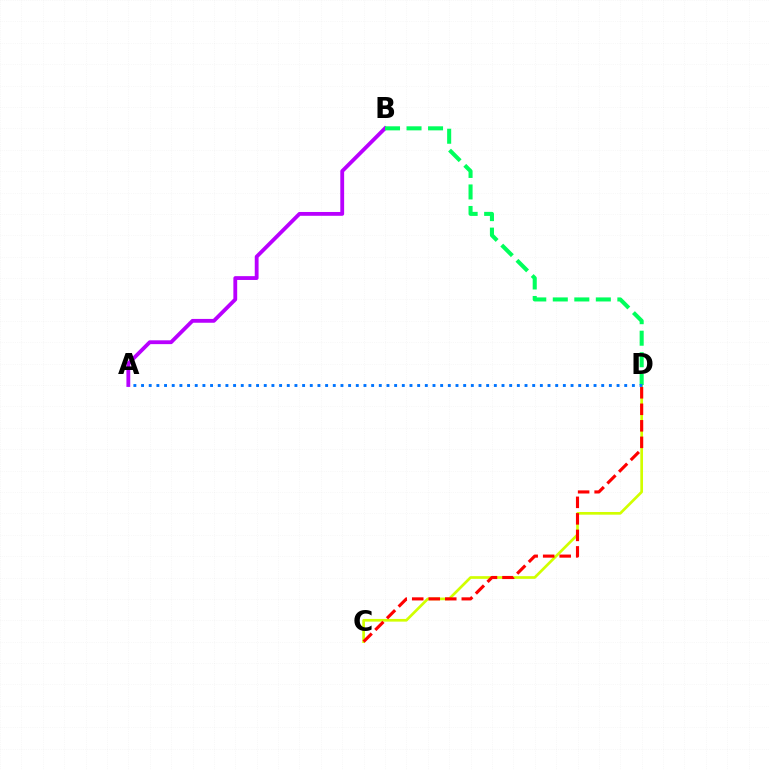{('A', 'B'): [{'color': '#b900ff', 'line_style': 'solid', 'thickness': 2.75}], ('C', 'D'): [{'color': '#d1ff00', 'line_style': 'solid', 'thickness': 1.94}, {'color': '#ff0000', 'line_style': 'dashed', 'thickness': 2.24}], ('B', 'D'): [{'color': '#00ff5c', 'line_style': 'dashed', 'thickness': 2.92}], ('A', 'D'): [{'color': '#0074ff', 'line_style': 'dotted', 'thickness': 2.08}]}